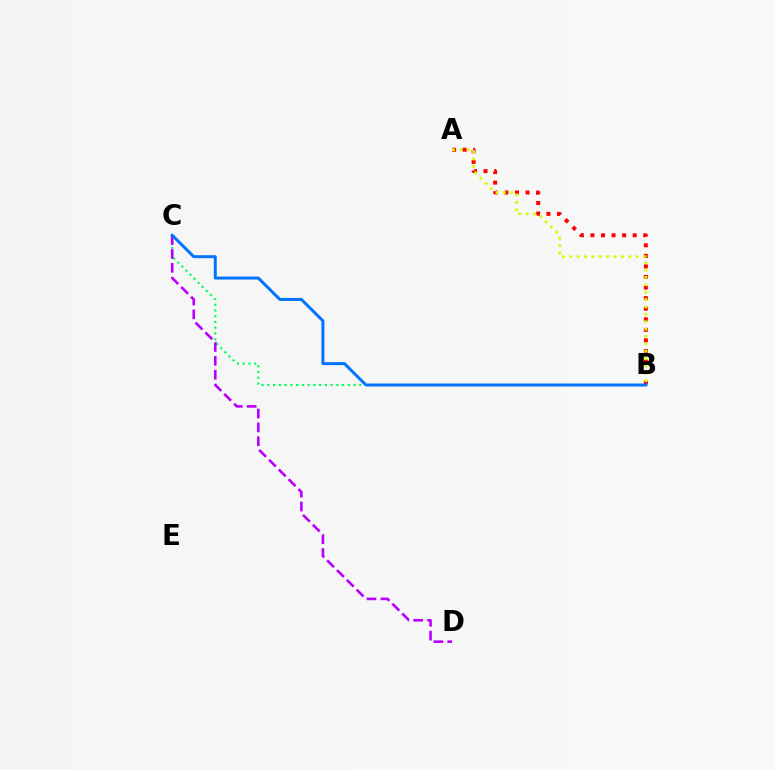{('A', 'B'): [{'color': '#ff0000', 'line_style': 'dotted', 'thickness': 2.87}, {'color': '#d1ff00', 'line_style': 'dotted', 'thickness': 2.0}], ('B', 'C'): [{'color': '#00ff5c', 'line_style': 'dotted', 'thickness': 1.56}, {'color': '#0074ff', 'line_style': 'solid', 'thickness': 2.14}], ('C', 'D'): [{'color': '#b900ff', 'line_style': 'dashed', 'thickness': 1.88}]}